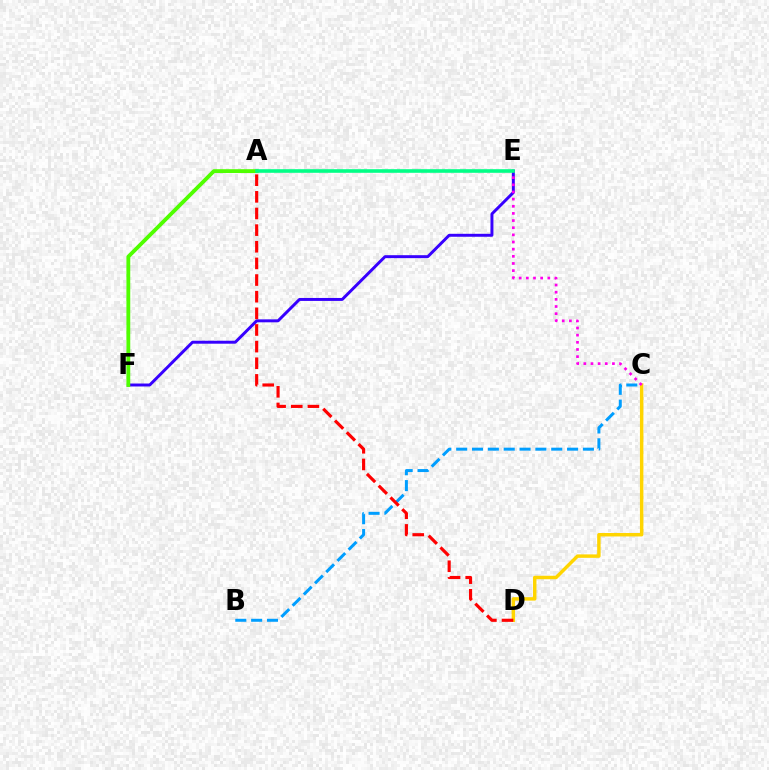{('E', 'F'): [{'color': '#3700ff', 'line_style': 'solid', 'thickness': 2.13}], ('B', 'C'): [{'color': '#009eff', 'line_style': 'dashed', 'thickness': 2.15}], ('C', 'D'): [{'color': '#ffd500', 'line_style': 'solid', 'thickness': 2.48}], ('C', 'E'): [{'color': '#ff00ed', 'line_style': 'dotted', 'thickness': 1.94}], ('A', 'F'): [{'color': '#4fff00', 'line_style': 'solid', 'thickness': 2.76}], ('A', 'D'): [{'color': '#ff0000', 'line_style': 'dashed', 'thickness': 2.26}], ('A', 'E'): [{'color': '#00ff86', 'line_style': 'solid', 'thickness': 2.59}]}